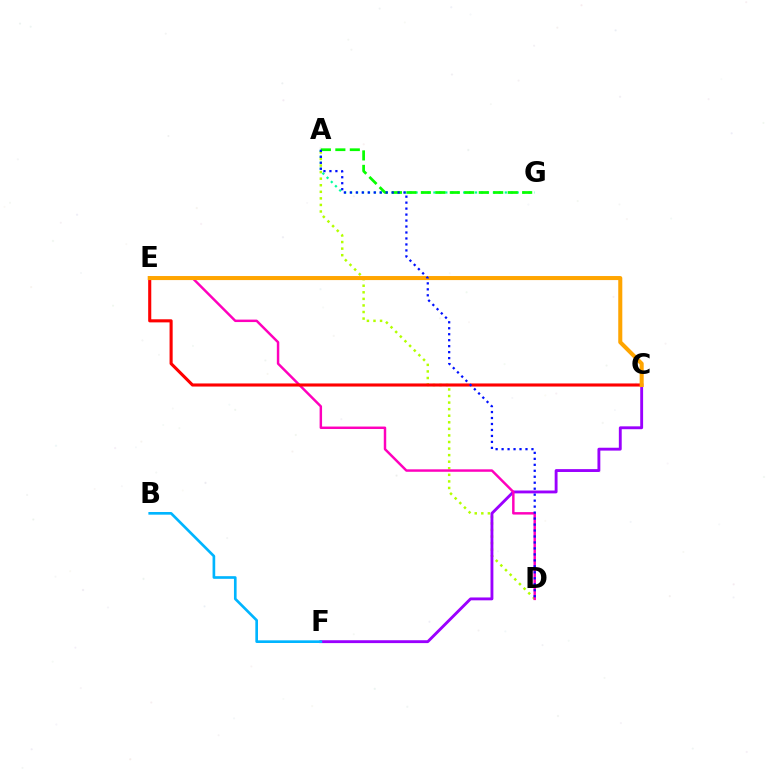{('A', 'D'): [{'color': '#b3ff00', 'line_style': 'dotted', 'thickness': 1.78}, {'color': '#0010ff', 'line_style': 'dotted', 'thickness': 1.62}], ('A', 'G'): [{'color': '#00ff9d', 'line_style': 'dotted', 'thickness': 1.62}, {'color': '#08ff00', 'line_style': 'dashed', 'thickness': 1.97}], ('C', 'F'): [{'color': '#9b00ff', 'line_style': 'solid', 'thickness': 2.06}], ('D', 'E'): [{'color': '#ff00bd', 'line_style': 'solid', 'thickness': 1.77}], ('B', 'F'): [{'color': '#00b5ff', 'line_style': 'solid', 'thickness': 1.91}], ('C', 'E'): [{'color': '#ff0000', 'line_style': 'solid', 'thickness': 2.23}, {'color': '#ffa500', 'line_style': 'solid', 'thickness': 2.91}]}